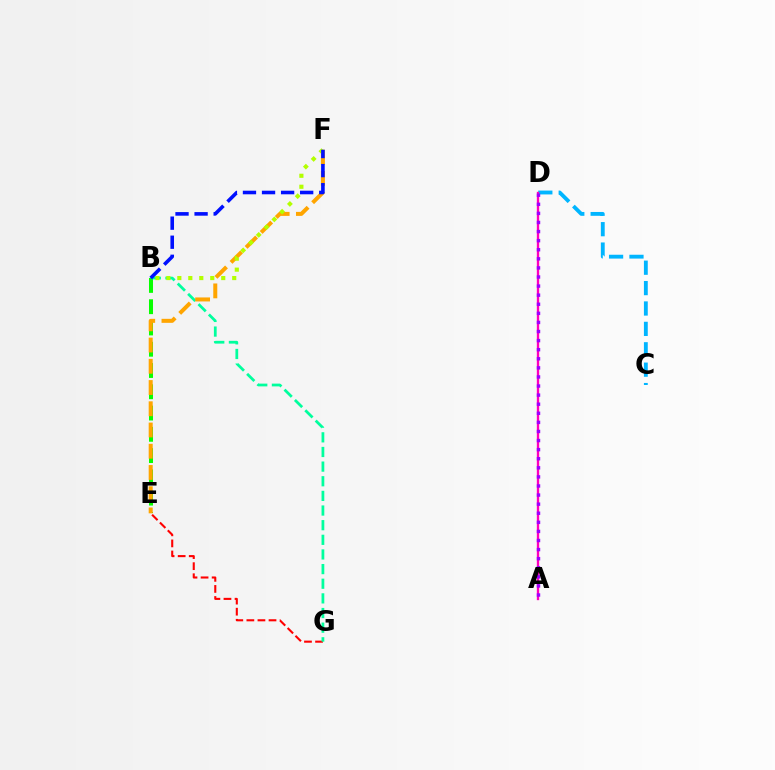{('B', 'E'): [{'color': '#08ff00', 'line_style': 'dashed', 'thickness': 2.89}], ('C', 'D'): [{'color': '#00b5ff', 'line_style': 'dashed', 'thickness': 2.77}], ('E', 'G'): [{'color': '#ff0000', 'line_style': 'dashed', 'thickness': 1.5}], ('B', 'G'): [{'color': '#00ff9d', 'line_style': 'dashed', 'thickness': 1.99}], ('E', 'F'): [{'color': '#ffa500', 'line_style': 'dashed', 'thickness': 2.88}], ('A', 'D'): [{'color': '#ff00bd', 'line_style': 'solid', 'thickness': 1.68}, {'color': '#9b00ff', 'line_style': 'dotted', 'thickness': 2.47}], ('B', 'F'): [{'color': '#b3ff00', 'line_style': 'dotted', 'thickness': 2.98}, {'color': '#0010ff', 'line_style': 'dashed', 'thickness': 2.59}]}